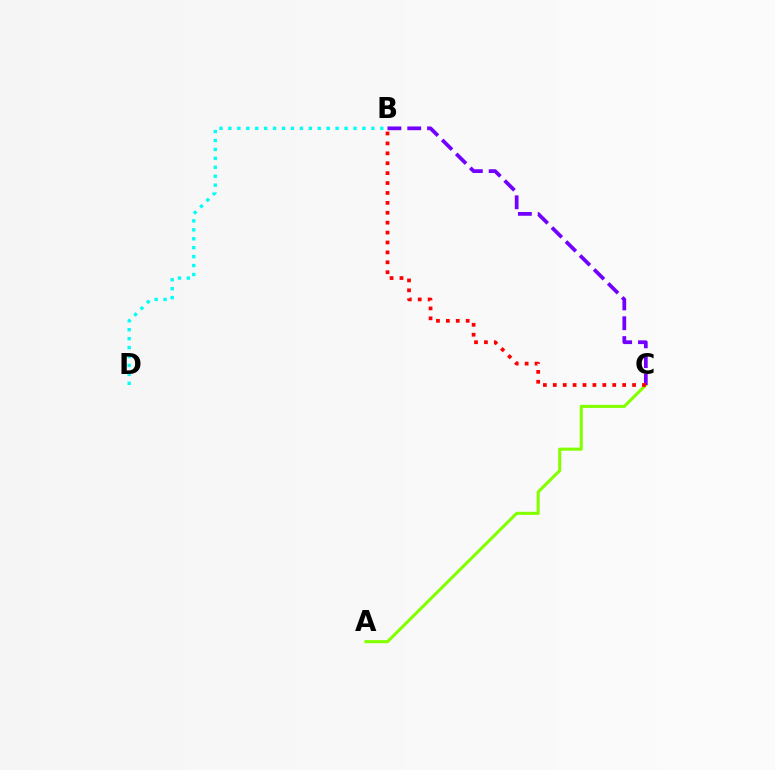{('A', 'C'): [{'color': '#84ff00', 'line_style': 'solid', 'thickness': 2.21}], ('B', 'C'): [{'color': '#7200ff', 'line_style': 'dashed', 'thickness': 2.69}, {'color': '#ff0000', 'line_style': 'dotted', 'thickness': 2.69}], ('B', 'D'): [{'color': '#00fff6', 'line_style': 'dotted', 'thickness': 2.43}]}